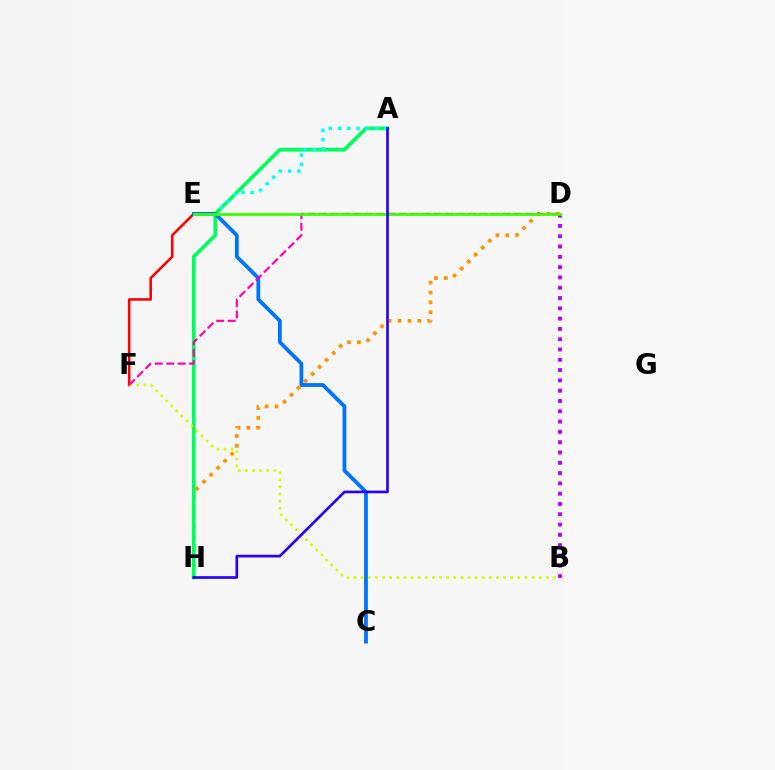{('D', 'H'): [{'color': '#ff9400', 'line_style': 'dotted', 'thickness': 2.69}], ('A', 'H'): [{'color': '#00ff5c', 'line_style': 'solid', 'thickness': 2.67}, {'color': '#2500ff', 'line_style': 'solid', 'thickness': 1.92}], ('B', 'D'): [{'color': '#b900ff', 'line_style': 'dotted', 'thickness': 2.8}], ('E', 'F'): [{'color': '#ff0000', 'line_style': 'solid', 'thickness': 1.85}], ('B', 'F'): [{'color': '#d1ff00', 'line_style': 'dotted', 'thickness': 1.93}], ('A', 'E'): [{'color': '#00fff6', 'line_style': 'dotted', 'thickness': 2.52}], ('C', 'E'): [{'color': '#0074ff', 'line_style': 'solid', 'thickness': 2.74}], ('D', 'F'): [{'color': '#ff00ac', 'line_style': 'dashed', 'thickness': 1.56}], ('D', 'E'): [{'color': '#3dff00', 'line_style': 'solid', 'thickness': 2.01}]}